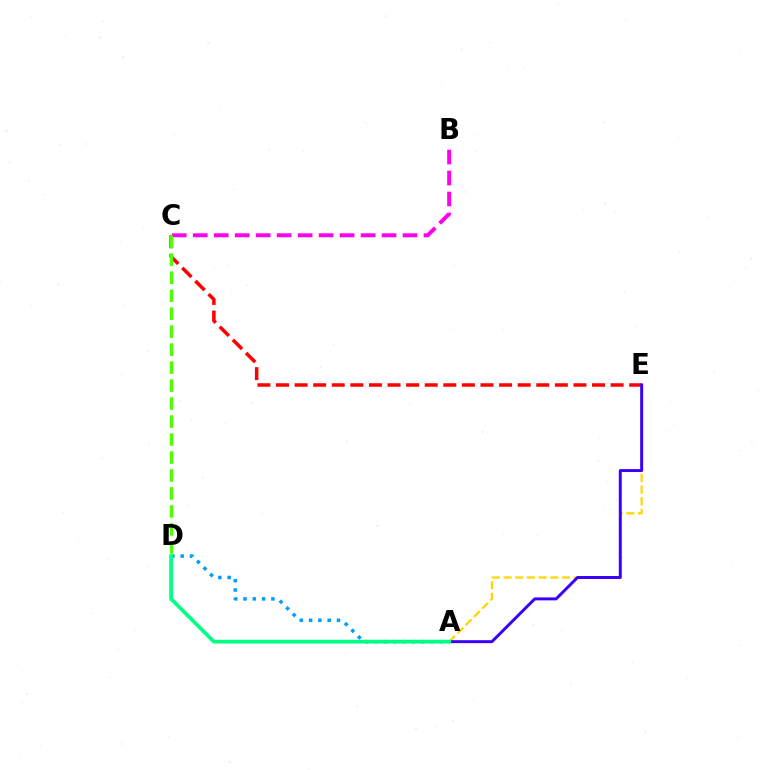{('C', 'E'): [{'color': '#ff0000', 'line_style': 'dashed', 'thickness': 2.53}], ('A', 'D'): [{'color': '#009eff', 'line_style': 'dotted', 'thickness': 2.53}, {'color': '#00ff86', 'line_style': 'solid', 'thickness': 2.69}], ('B', 'C'): [{'color': '#ff00ed', 'line_style': 'dashed', 'thickness': 2.85}], ('C', 'D'): [{'color': '#4fff00', 'line_style': 'dashed', 'thickness': 2.44}], ('A', 'E'): [{'color': '#ffd500', 'line_style': 'dashed', 'thickness': 1.59}, {'color': '#3700ff', 'line_style': 'solid', 'thickness': 2.13}]}